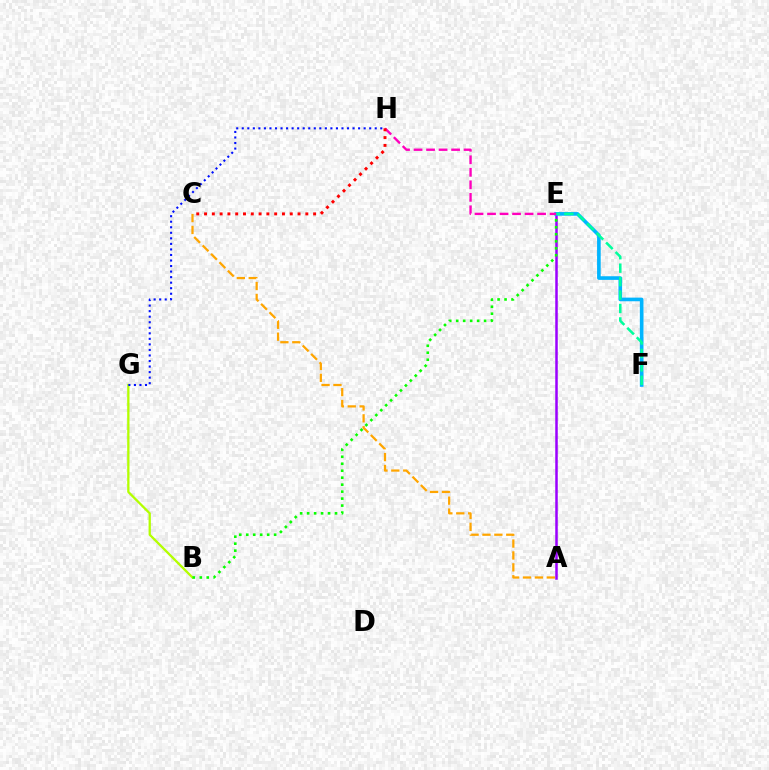{('B', 'G'): [{'color': '#b3ff00', 'line_style': 'solid', 'thickness': 1.65}], ('A', 'E'): [{'color': '#9b00ff', 'line_style': 'solid', 'thickness': 1.81}], ('B', 'E'): [{'color': '#08ff00', 'line_style': 'dotted', 'thickness': 1.89}], ('E', 'F'): [{'color': '#00b5ff', 'line_style': 'solid', 'thickness': 2.62}, {'color': '#00ff9d', 'line_style': 'dashed', 'thickness': 1.83}], ('E', 'H'): [{'color': '#ff00bd', 'line_style': 'dashed', 'thickness': 1.7}], ('A', 'C'): [{'color': '#ffa500', 'line_style': 'dashed', 'thickness': 1.62}], ('G', 'H'): [{'color': '#0010ff', 'line_style': 'dotted', 'thickness': 1.51}], ('C', 'H'): [{'color': '#ff0000', 'line_style': 'dotted', 'thickness': 2.12}]}